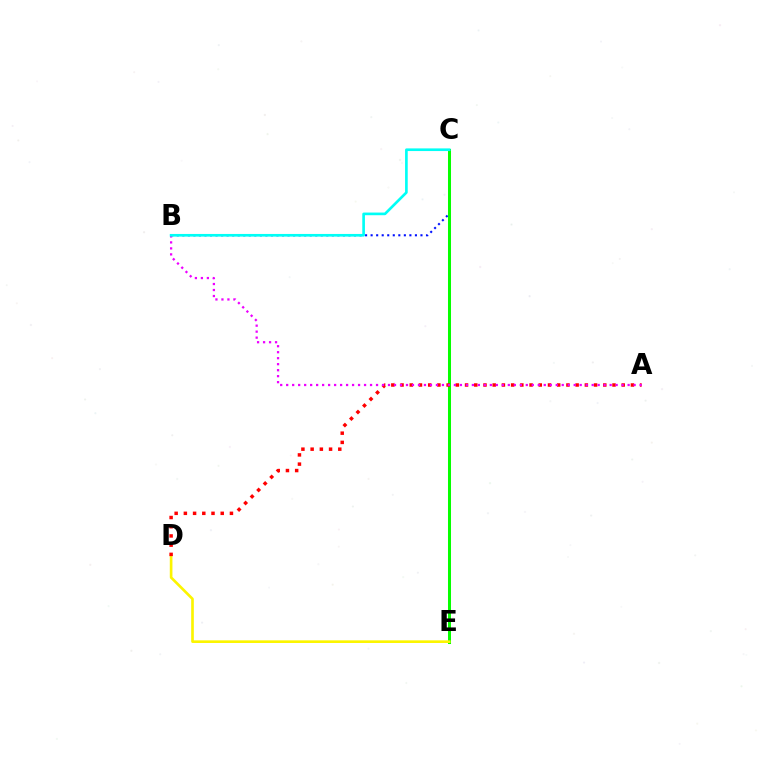{('B', 'C'): [{'color': '#0010ff', 'line_style': 'dotted', 'thickness': 1.5}, {'color': '#00fff6', 'line_style': 'solid', 'thickness': 1.91}], ('C', 'E'): [{'color': '#08ff00', 'line_style': 'solid', 'thickness': 2.17}], ('D', 'E'): [{'color': '#fcf500', 'line_style': 'solid', 'thickness': 1.91}], ('A', 'D'): [{'color': '#ff0000', 'line_style': 'dotted', 'thickness': 2.5}], ('A', 'B'): [{'color': '#ee00ff', 'line_style': 'dotted', 'thickness': 1.63}]}